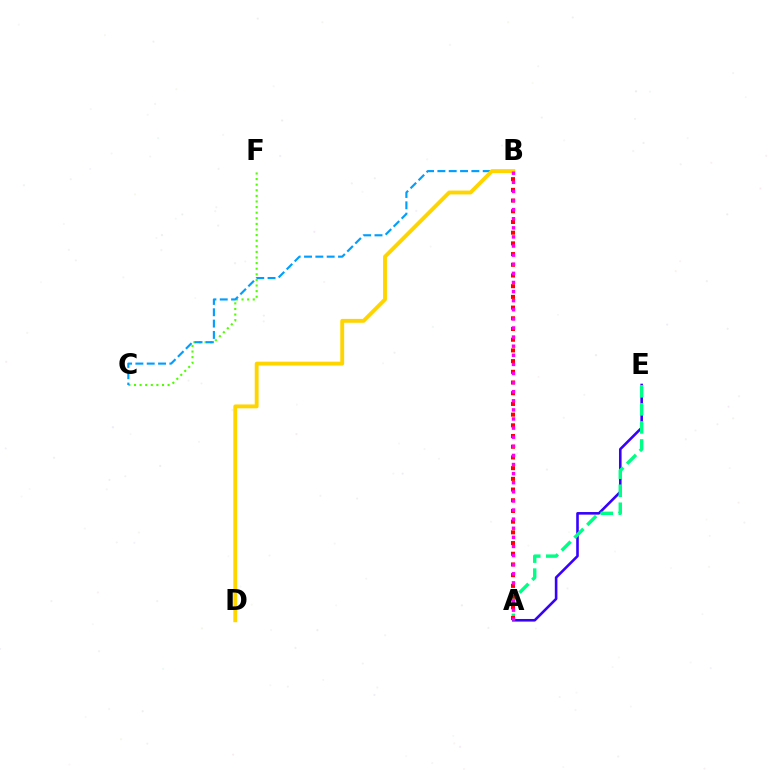{('C', 'F'): [{'color': '#4fff00', 'line_style': 'dotted', 'thickness': 1.52}], ('A', 'E'): [{'color': '#3700ff', 'line_style': 'solid', 'thickness': 1.87}, {'color': '#00ff86', 'line_style': 'dashed', 'thickness': 2.45}], ('B', 'C'): [{'color': '#009eff', 'line_style': 'dashed', 'thickness': 1.54}], ('B', 'D'): [{'color': '#ffd500', 'line_style': 'solid', 'thickness': 2.79}], ('A', 'B'): [{'color': '#ff0000', 'line_style': 'dotted', 'thickness': 2.91}, {'color': '#ff00ed', 'line_style': 'dotted', 'thickness': 2.47}]}